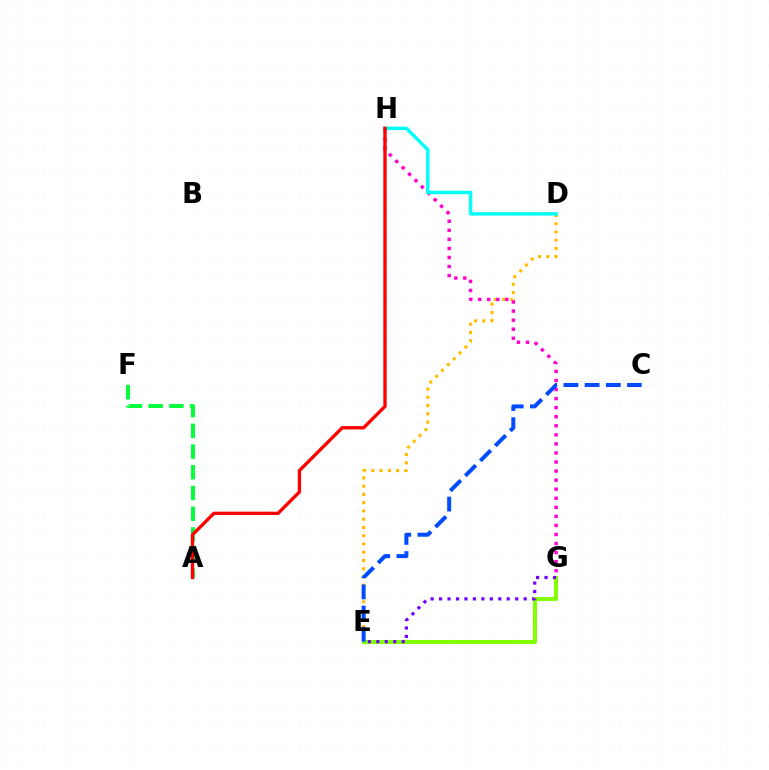{('A', 'F'): [{'color': '#00ff39', 'line_style': 'dashed', 'thickness': 2.82}], ('D', 'E'): [{'color': '#ffbd00', 'line_style': 'dotted', 'thickness': 2.24}], ('E', 'G'): [{'color': '#84ff00', 'line_style': 'solid', 'thickness': 2.91}, {'color': '#7200ff', 'line_style': 'dotted', 'thickness': 2.3}], ('G', 'H'): [{'color': '#ff00cf', 'line_style': 'dotted', 'thickness': 2.46}], ('D', 'H'): [{'color': '#00fff6', 'line_style': 'solid', 'thickness': 2.48}], ('A', 'H'): [{'color': '#ff0000', 'line_style': 'solid', 'thickness': 2.4}], ('C', 'E'): [{'color': '#004bff', 'line_style': 'dashed', 'thickness': 2.88}]}